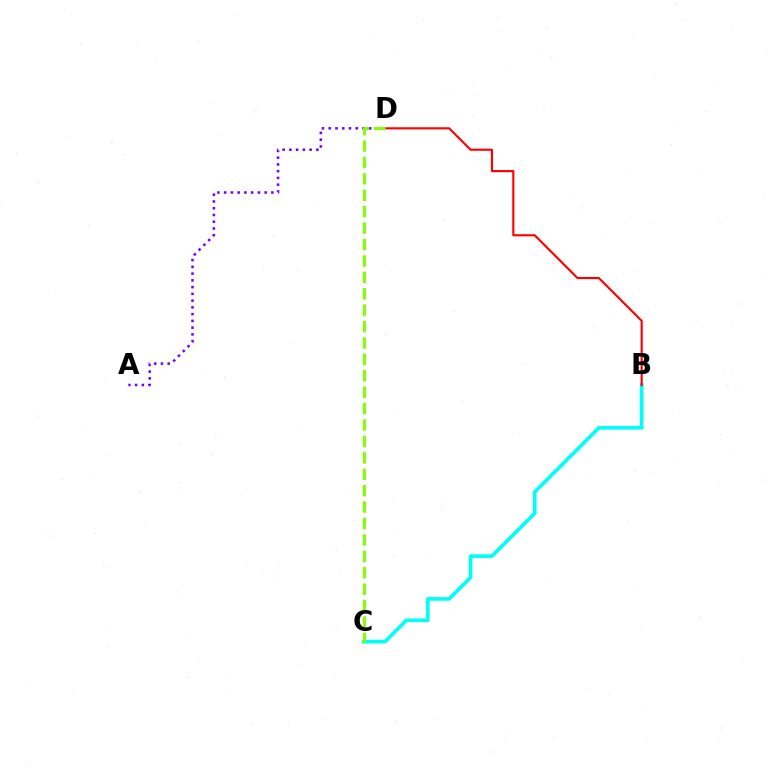{('A', 'D'): [{'color': '#7200ff', 'line_style': 'dotted', 'thickness': 1.83}], ('B', 'C'): [{'color': '#00fff6', 'line_style': 'solid', 'thickness': 2.64}], ('B', 'D'): [{'color': '#ff0000', 'line_style': 'solid', 'thickness': 1.54}], ('C', 'D'): [{'color': '#84ff00', 'line_style': 'dashed', 'thickness': 2.23}]}